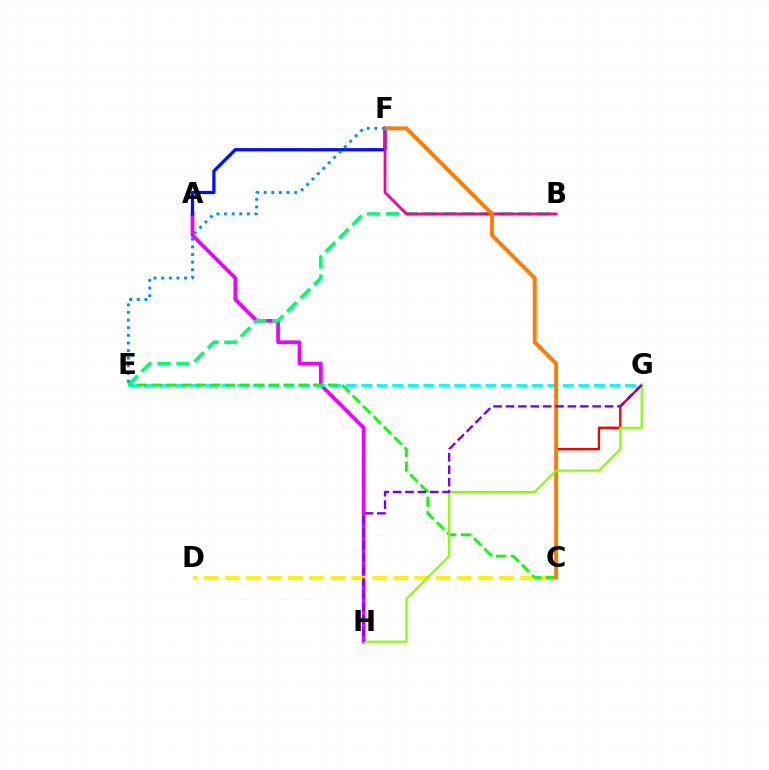{('A', 'H'): [{'color': '#ee00ff', 'line_style': 'solid', 'thickness': 2.67}], ('C', 'G'): [{'color': '#ff0000', 'line_style': 'solid', 'thickness': 1.72}], ('E', 'G'): [{'color': '#00fff6', 'line_style': 'dashed', 'thickness': 2.11}], ('C', 'D'): [{'color': '#fcf500', 'line_style': 'dashed', 'thickness': 2.87}], ('A', 'F'): [{'color': '#0010ff', 'line_style': 'solid', 'thickness': 2.34}], ('C', 'E'): [{'color': '#08ff00', 'line_style': 'dashed', 'thickness': 1.99}], ('B', 'E'): [{'color': '#00ff74', 'line_style': 'dashed', 'thickness': 2.57}], ('B', 'F'): [{'color': '#ff0094', 'line_style': 'solid', 'thickness': 1.97}], ('C', 'F'): [{'color': '#ff7c00', 'line_style': 'solid', 'thickness': 2.81}], ('G', 'H'): [{'color': '#84ff00', 'line_style': 'solid', 'thickness': 1.55}, {'color': '#7200ff', 'line_style': 'dashed', 'thickness': 1.68}], ('E', 'F'): [{'color': '#008cff', 'line_style': 'dotted', 'thickness': 2.07}]}